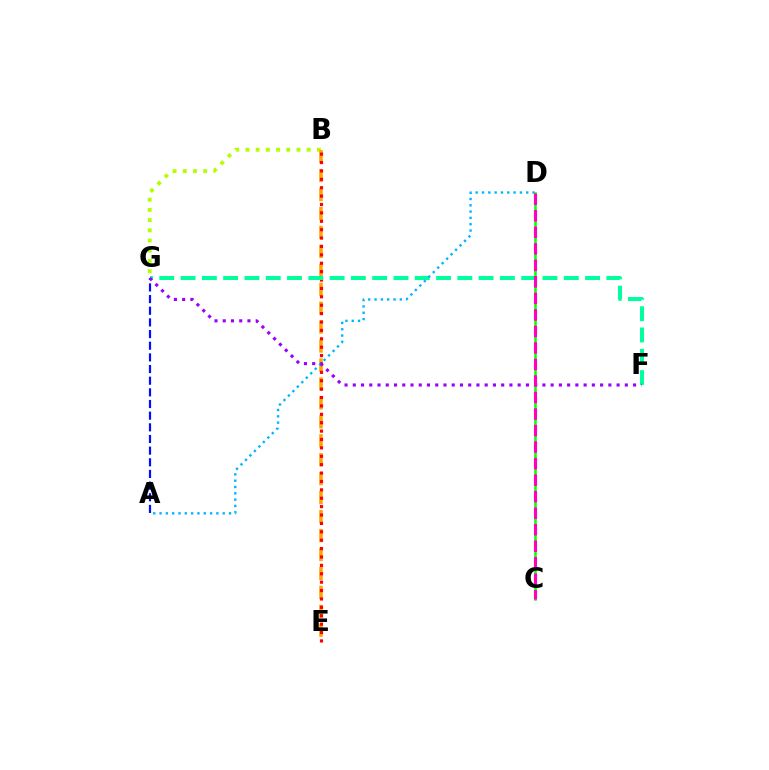{('B', 'G'): [{'color': '#b3ff00', 'line_style': 'dotted', 'thickness': 2.78}], ('A', 'G'): [{'color': '#0010ff', 'line_style': 'dashed', 'thickness': 1.58}], ('B', 'E'): [{'color': '#ffa500', 'line_style': 'dashed', 'thickness': 2.57}, {'color': '#ff0000', 'line_style': 'dotted', 'thickness': 2.28}], ('F', 'G'): [{'color': '#00ff9d', 'line_style': 'dashed', 'thickness': 2.89}, {'color': '#9b00ff', 'line_style': 'dotted', 'thickness': 2.24}], ('A', 'D'): [{'color': '#00b5ff', 'line_style': 'dotted', 'thickness': 1.72}], ('C', 'D'): [{'color': '#08ff00', 'line_style': 'solid', 'thickness': 1.83}, {'color': '#ff00bd', 'line_style': 'dashed', 'thickness': 2.24}]}